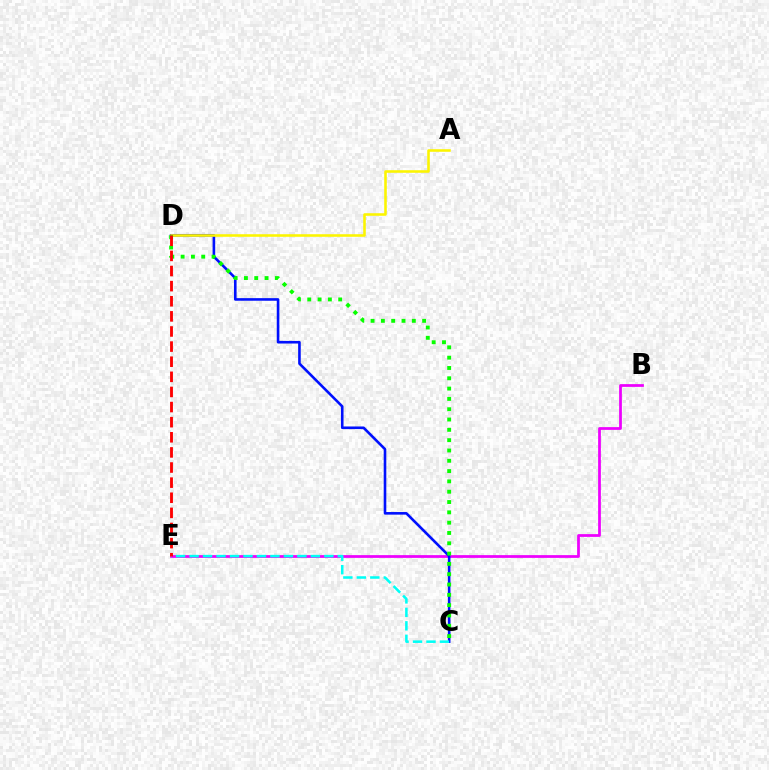{('B', 'E'): [{'color': '#ee00ff', 'line_style': 'solid', 'thickness': 1.98}], ('C', 'D'): [{'color': '#0010ff', 'line_style': 'solid', 'thickness': 1.88}, {'color': '#08ff00', 'line_style': 'dotted', 'thickness': 2.8}], ('A', 'D'): [{'color': '#fcf500', 'line_style': 'solid', 'thickness': 1.85}], ('C', 'E'): [{'color': '#00fff6', 'line_style': 'dashed', 'thickness': 1.83}], ('D', 'E'): [{'color': '#ff0000', 'line_style': 'dashed', 'thickness': 2.05}]}